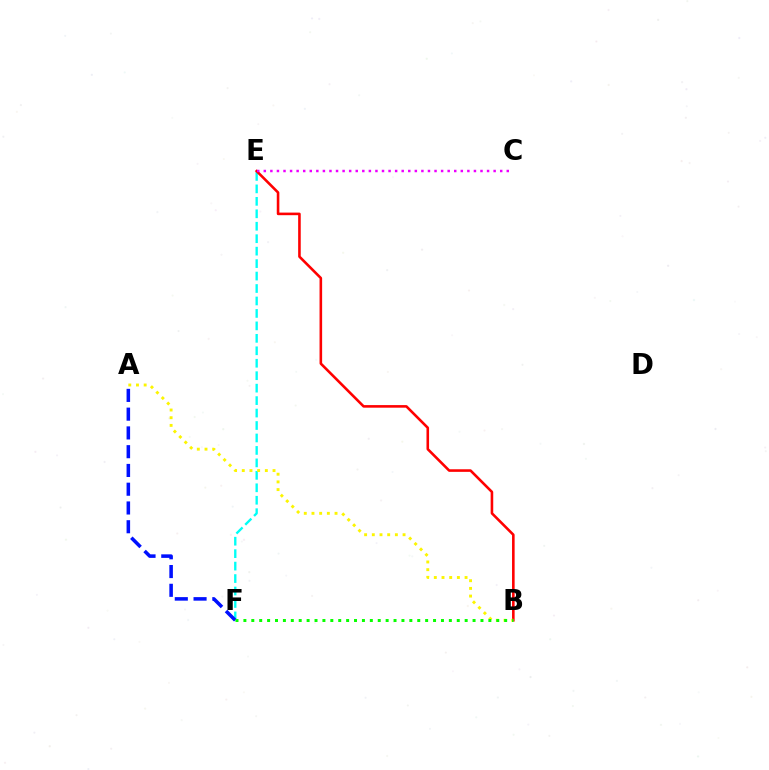{('E', 'F'): [{'color': '#00fff6', 'line_style': 'dashed', 'thickness': 1.69}], ('A', 'F'): [{'color': '#0010ff', 'line_style': 'dashed', 'thickness': 2.55}], ('B', 'E'): [{'color': '#ff0000', 'line_style': 'solid', 'thickness': 1.86}], ('A', 'B'): [{'color': '#fcf500', 'line_style': 'dotted', 'thickness': 2.09}], ('B', 'F'): [{'color': '#08ff00', 'line_style': 'dotted', 'thickness': 2.15}], ('C', 'E'): [{'color': '#ee00ff', 'line_style': 'dotted', 'thickness': 1.78}]}